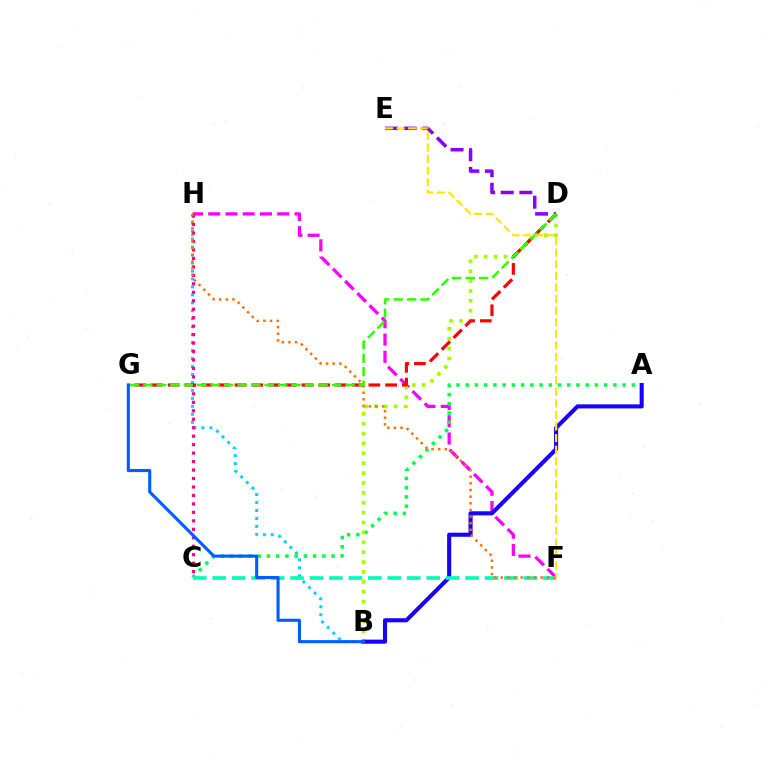{('B', 'H'): [{'color': '#00d3ff', 'line_style': 'dotted', 'thickness': 2.16}], ('F', 'H'): [{'color': '#fa00f9', 'line_style': 'dashed', 'thickness': 2.34}, {'color': '#ff7000', 'line_style': 'dotted', 'thickness': 1.8}], ('A', 'C'): [{'color': '#00ff45', 'line_style': 'dotted', 'thickness': 2.51}], ('B', 'D'): [{'color': '#a2ff00', 'line_style': 'dotted', 'thickness': 2.68}], ('A', 'B'): [{'color': '#1900ff', 'line_style': 'solid', 'thickness': 2.95}], ('D', 'E'): [{'color': '#8a00ff', 'line_style': 'dashed', 'thickness': 2.53}], ('C', 'F'): [{'color': '#00ffbb', 'line_style': 'dashed', 'thickness': 2.64}], ('C', 'H'): [{'color': '#ff0088', 'line_style': 'dotted', 'thickness': 2.3}], ('D', 'G'): [{'color': '#ff0000', 'line_style': 'dashed', 'thickness': 2.27}, {'color': '#31ff00', 'line_style': 'dashed', 'thickness': 1.83}], ('E', 'F'): [{'color': '#ffe600', 'line_style': 'dashed', 'thickness': 1.57}], ('B', 'G'): [{'color': '#005dff', 'line_style': 'solid', 'thickness': 2.22}]}